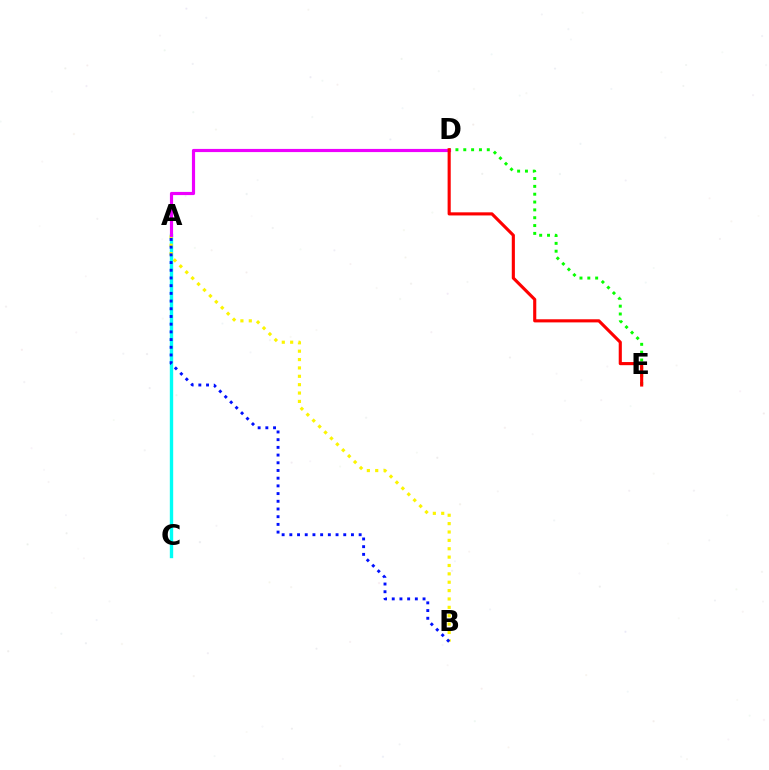{('A', 'C'): [{'color': '#00fff6', 'line_style': 'solid', 'thickness': 2.42}], ('A', 'B'): [{'color': '#fcf500', 'line_style': 'dotted', 'thickness': 2.27}, {'color': '#0010ff', 'line_style': 'dotted', 'thickness': 2.09}], ('D', 'E'): [{'color': '#08ff00', 'line_style': 'dotted', 'thickness': 2.13}, {'color': '#ff0000', 'line_style': 'solid', 'thickness': 2.25}], ('A', 'D'): [{'color': '#ee00ff', 'line_style': 'solid', 'thickness': 2.28}]}